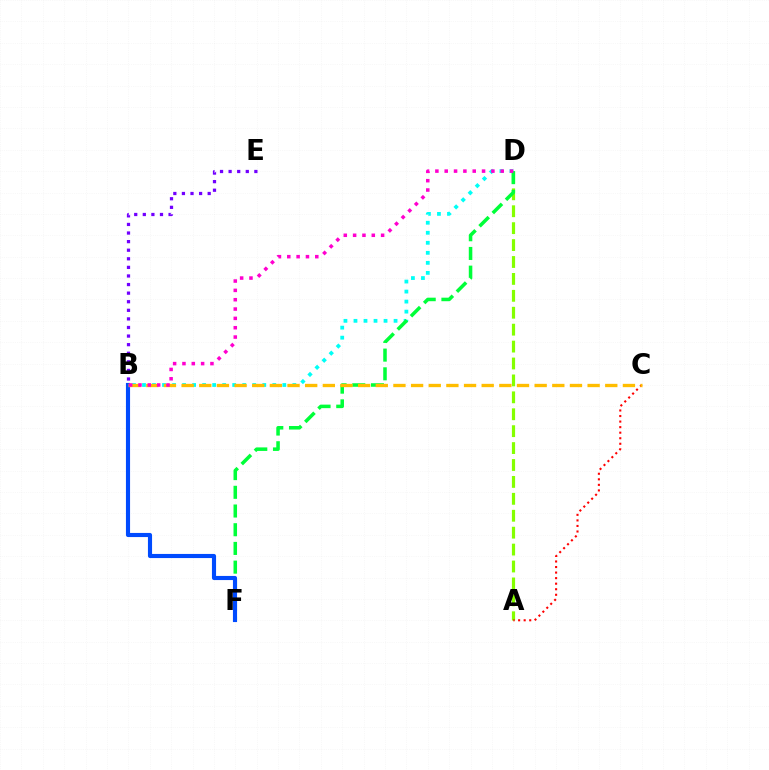{('A', 'D'): [{'color': '#84ff00', 'line_style': 'dashed', 'thickness': 2.3}], ('B', 'D'): [{'color': '#00fff6', 'line_style': 'dotted', 'thickness': 2.72}, {'color': '#ff00cf', 'line_style': 'dotted', 'thickness': 2.54}], ('A', 'C'): [{'color': '#ff0000', 'line_style': 'dotted', 'thickness': 1.51}], ('D', 'F'): [{'color': '#00ff39', 'line_style': 'dashed', 'thickness': 2.54}], ('B', 'F'): [{'color': '#004bff', 'line_style': 'solid', 'thickness': 2.97}], ('B', 'C'): [{'color': '#ffbd00', 'line_style': 'dashed', 'thickness': 2.4}], ('B', 'E'): [{'color': '#7200ff', 'line_style': 'dotted', 'thickness': 2.33}]}